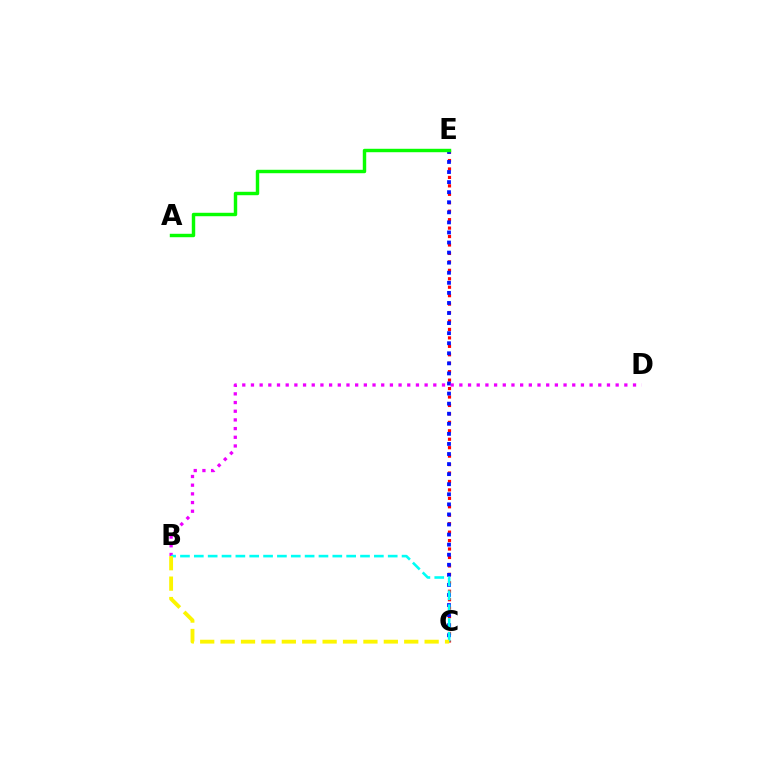{('C', 'E'): [{'color': '#ff0000', 'line_style': 'dotted', 'thickness': 2.29}, {'color': '#0010ff', 'line_style': 'dotted', 'thickness': 2.74}], ('B', 'D'): [{'color': '#ee00ff', 'line_style': 'dotted', 'thickness': 2.36}], ('B', 'C'): [{'color': '#00fff6', 'line_style': 'dashed', 'thickness': 1.88}, {'color': '#fcf500', 'line_style': 'dashed', 'thickness': 2.77}], ('A', 'E'): [{'color': '#08ff00', 'line_style': 'solid', 'thickness': 2.47}]}